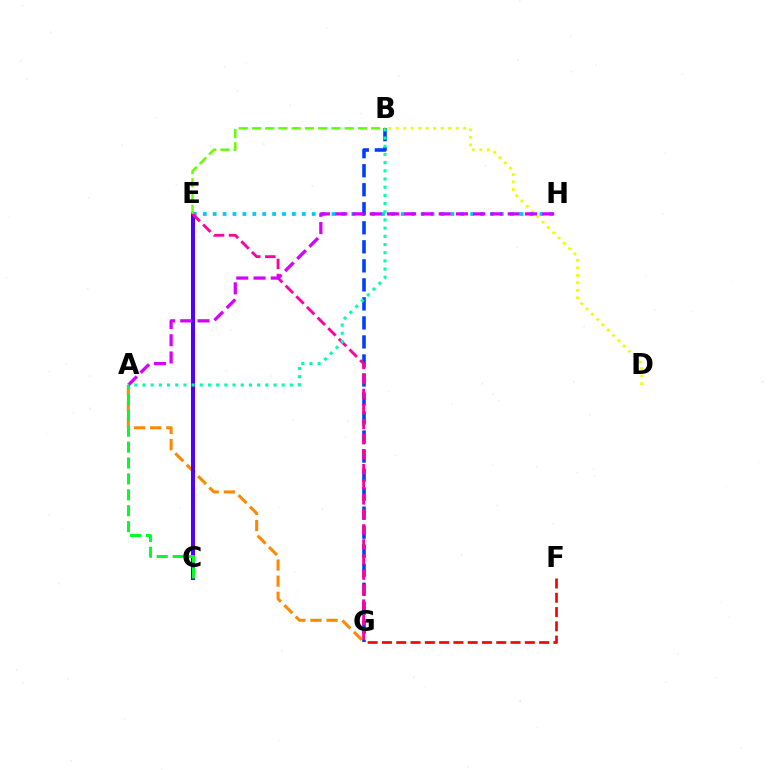{('A', 'G'): [{'color': '#ff8800', 'line_style': 'dashed', 'thickness': 2.19}], ('B', 'D'): [{'color': '#eeff00', 'line_style': 'dotted', 'thickness': 2.04}], ('C', 'E'): [{'color': '#4f00ff', 'line_style': 'solid', 'thickness': 2.91}], ('E', 'H'): [{'color': '#00c7ff', 'line_style': 'dotted', 'thickness': 2.69}], ('B', 'G'): [{'color': '#003fff', 'line_style': 'dashed', 'thickness': 2.58}], ('A', 'C'): [{'color': '#00ff27', 'line_style': 'dashed', 'thickness': 2.16}], ('E', 'G'): [{'color': '#ff00a0', 'line_style': 'dashed', 'thickness': 2.04}], ('A', 'H'): [{'color': '#d600ff', 'line_style': 'dashed', 'thickness': 2.34}], ('A', 'B'): [{'color': '#00ffaf', 'line_style': 'dotted', 'thickness': 2.22}], ('B', 'E'): [{'color': '#66ff00', 'line_style': 'dashed', 'thickness': 1.8}], ('F', 'G'): [{'color': '#ff0000', 'line_style': 'dashed', 'thickness': 1.94}]}